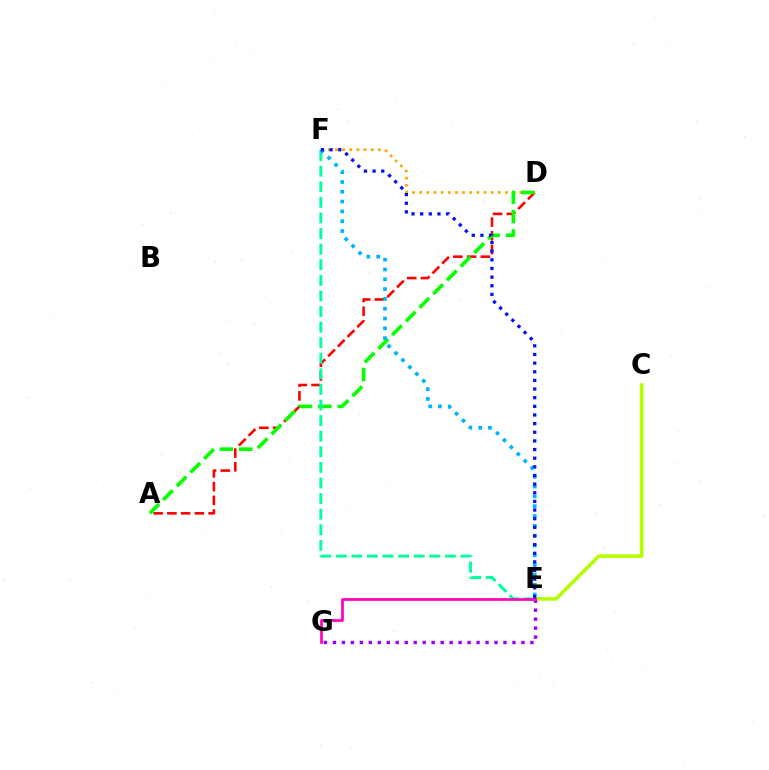{('D', 'F'): [{'color': '#ffa500', 'line_style': 'dotted', 'thickness': 1.94}], ('A', 'D'): [{'color': '#ff0000', 'line_style': 'dashed', 'thickness': 1.87}, {'color': '#08ff00', 'line_style': 'dashed', 'thickness': 2.63}], ('C', 'E'): [{'color': '#b3ff00', 'line_style': 'solid', 'thickness': 2.58}], ('E', 'G'): [{'color': '#9b00ff', 'line_style': 'dotted', 'thickness': 2.44}, {'color': '#ff00bd', 'line_style': 'solid', 'thickness': 1.97}], ('E', 'F'): [{'color': '#00ff9d', 'line_style': 'dashed', 'thickness': 2.12}, {'color': '#00b5ff', 'line_style': 'dotted', 'thickness': 2.67}, {'color': '#0010ff', 'line_style': 'dotted', 'thickness': 2.35}]}